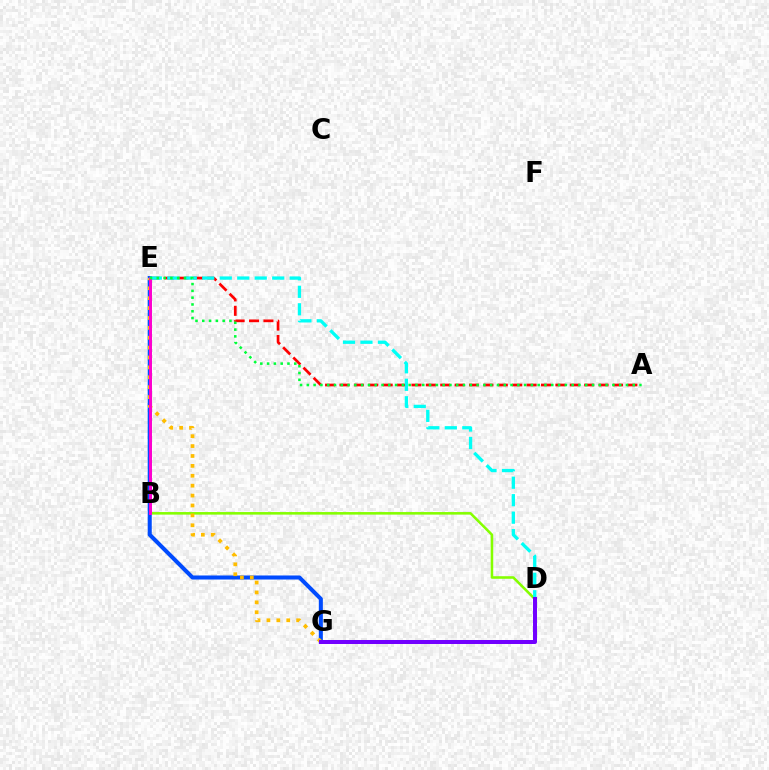{('B', 'D'): [{'color': '#84ff00', 'line_style': 'solid', 'thickness': 1.85}], ('E', 'G'): [{'color': '#004bff', 'line_style': 'solid', 'thickness': 2.91}, {'color': '#ffbd00', 'line_style': 'dotted', 'thickness': 2.69}], ('A', 'E'): [{'color': '#ff0000', 'line_style': 'dashed', 'thickness': 1.96}, {'color': '#00ff39', 'line_style': 'dotted', 'thickness': 1.84}], ('D', 'E'): [{'color': '#00fff6', 'line_style': 'dashed', 'thickness': 2.38}], ('B', 'E'): [{'color': '#ff00cf', 'line_style': 'solid', 'thickness': 2.13}], ('D', 'G'): [{'color': '#7200ff', 'line_style': 'solid', 'thickness': 2.88}]}